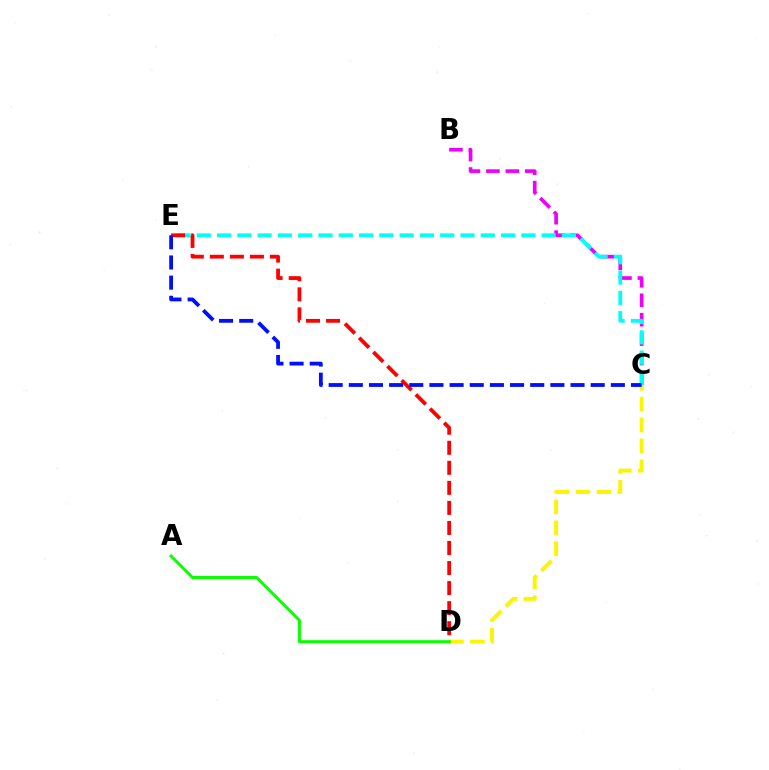{('B', 'C'): [{'color': '#ee00ff', 'line_style': 'dashed', 'thickness': 2.64}], ('C', 'E'): [{'color': '#00fff6', 'line_style': 'dashed', 'thickness': 2.76}, {'color': '#0010ff', 'line_style': 'dashed', 'thickness': 2.74}], ('C', 'D'): [{'color': '#fcf500', 'line_style': 'dashed', 'thickness': 2.84}], ('D', 'E'): [{'color': '#ff0000', 'line_style': 'dashed', 'thickness': 2.72}], ('A', 'D'): [{'color': '#08ff00', 'line_style': 'solid', 'thickness': 2.14}]}